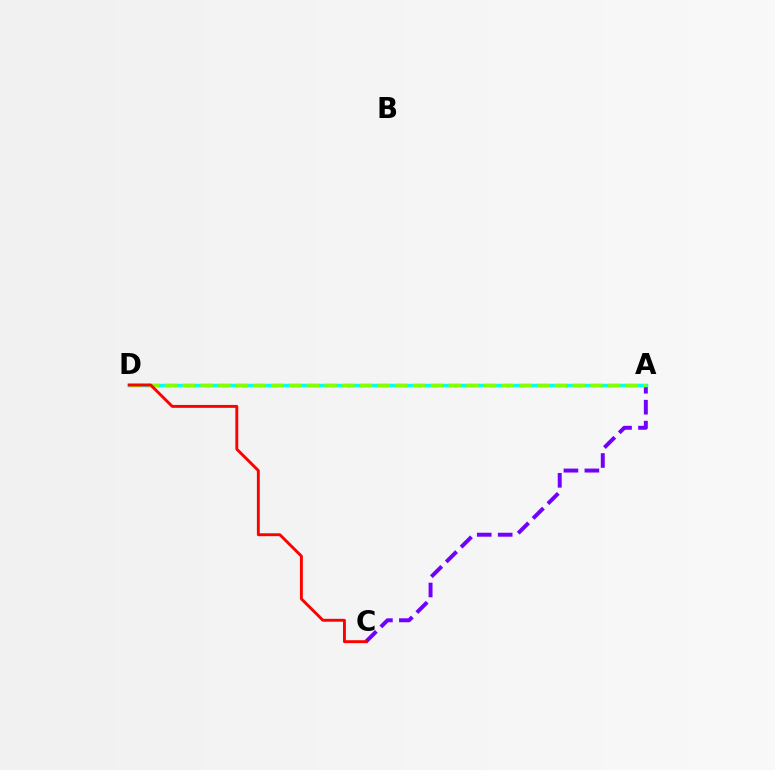{('A', 'C'): [{'color': '#7200ff', 'line_style': 'dashed', 'thickness': 2.85}], ('A', 'D'): [{'color': '#00fff6', 'line_style': 'solid', 'thickness': 2.51}, {'color': '#84ff00', 'line_style': 'dashed', 'thickness': 2.41}], ('C', 'D'): [{'color': '#ff0000', 'line_style': 'solid', 'thickness': 2.09}]}